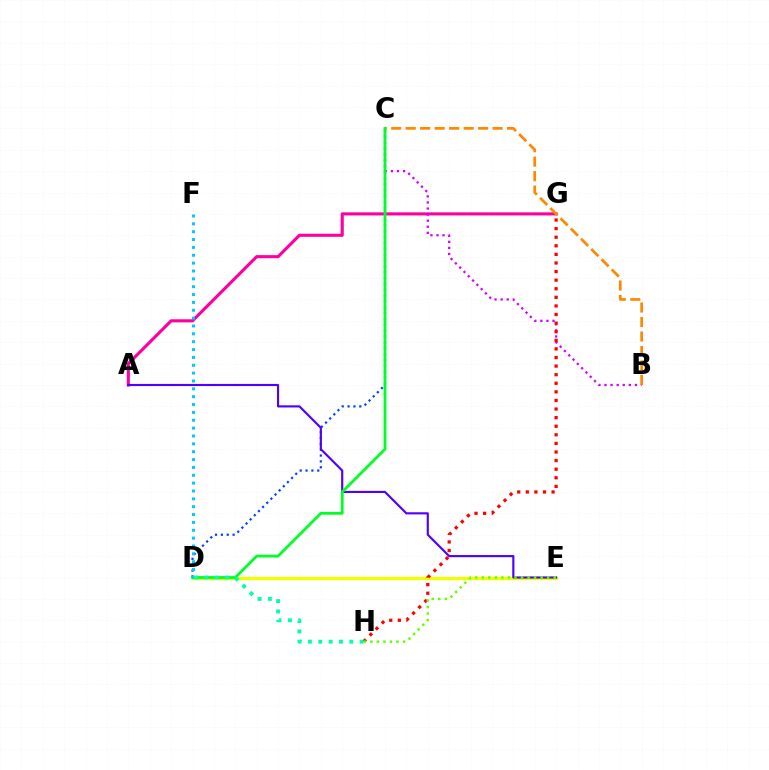{('C', 'D'): [{'color': '#003fff', 'line_style': 'dotted', 'thickness': 1.59}, {'color': '#00ff27', 'line_style': 'solid', 'thickness': 2.01}], ('A', 'G'): [{'color': '#ff00a0', 'line_style': 'solid', 'thickness': 2.23}], ('B', 'C'): [{'color': '#d600ff', 'line_style': 'dotted', 'thickness': 1.65}, {'color': '#ff8800', 'line_style': 'dashed', 'thickness': 1.97}], ('D', 'E'): [{'color': '#eeff00', 'line_style': 'solid', 'thickness': 2.38}], ('A', 'E'): [{'color': '#4f00ff', 'line_style': 'solid', 'thickness': 1.54}], ('G', 'H'): [{'color': '#ff0000', 'line_style': 'dotted', 'thickness': 2.33}], ('D', 'F'): [{'color': '#00c7ff', 'line_style': 'dotted', 'thickness': 2.13}], ('E', 'H'): [{'color': '#66ff00', 'line_style': 'dotted', 'thickness': 1.78}], ('D', 'H'): [{'color': '#00ffaf', 'line_style': 'dotted', 'thickness': 2.81}]}